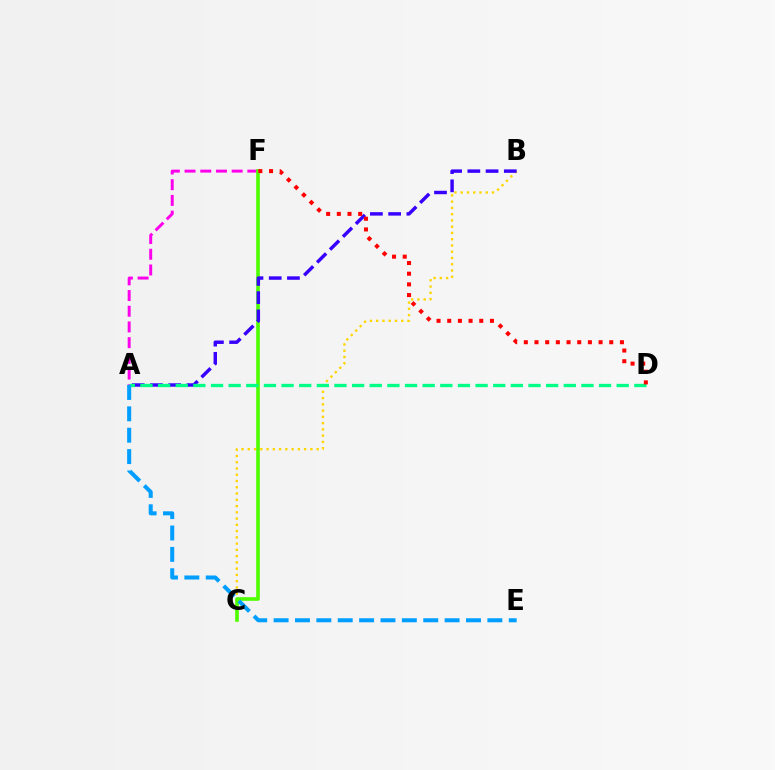{('B', 'C'): [{'color': '#ffd500', 'line_style': 'dotted', 'thickness': 1.7}], ('A', 'F'): [{'color': '#ff00ed', 'line_style': 'dashed', 'thickness': 2.13}], ('C', 'F'): [{'color': '#4fff00', 'line_style': 'solid', 'thickness': 2.62}], ('A', 'B'): [{'color': '#3700ff', 'line_style': 'dashed', 'thickness': 2.48}], ('A', 'D'): [{'color': '#00ff86', 'line_style': 'dashed', 'thickness': 2.4}], ('D', 'F'): [{'color': '#ff0000', 'line_style': 'dotted', 'thickness': 2.9}], ('A', 'E'): [{'color': '#009eff', 'line_style': 'dashed', 'thickness': 2.9}]}